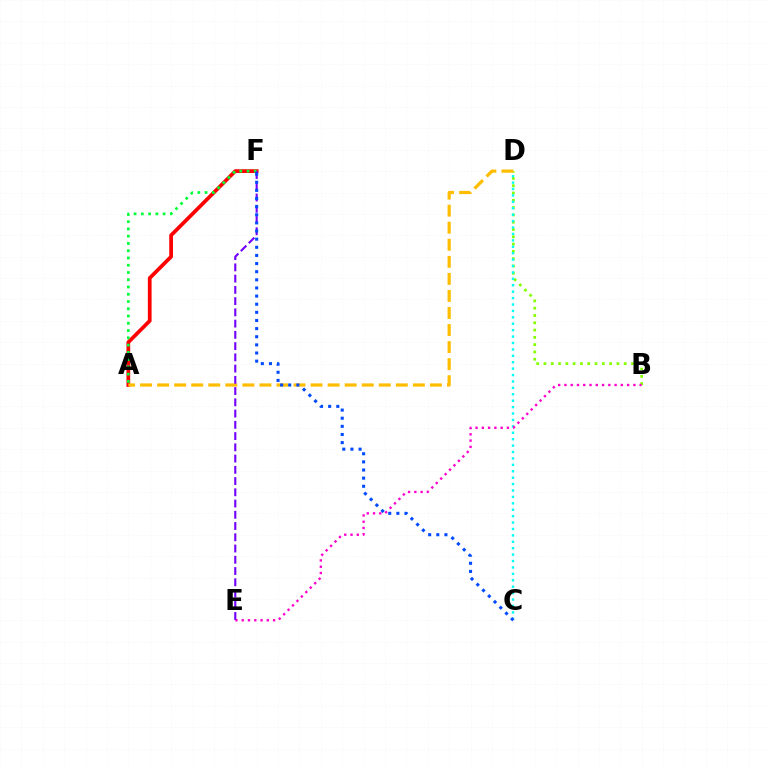{('A', 'F'): [{'color': '#ff0000', 'line_style': 'solid', 'thickness': 2.69}, {'color': '#00ff39', 'line_style': 'dotted', 'thickness': 1.97}], ('B', 'D'): [{'color': '#84ff00', 'line_style': 'dotted', 'thickness': 1.98}], ('C', 'D'): [{'color': '#00fff6', 'line_style': 'dotted', 'thickness': 1.74}], ('A', 'D'): [{'color': '#ffbd00', 'line_style': 'dashed', 'thickness': 2.32}], ('B', 'E'): [{'color': '#ff00cf', 'line_style': 'dotted', 'thickness': 1.7}], ('E', 'F'): [{'color': '#7200ff', 'line_style': 'dashed', 'thickness': 1.53}], ('C', 'F'): [{'color': '#004bff', 'line_style': 'dotted', 'thickness': 2.21}]}